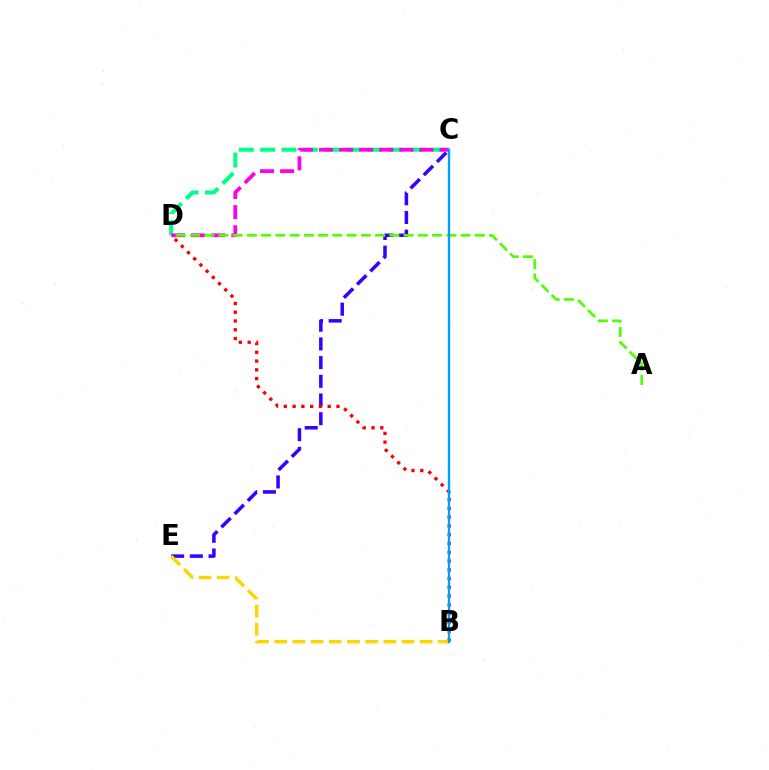{('C', 'D'): [{'color': '#00ff86', 'line_style': 'dashed', 'thickness': 2.9}, {'color': '#ff00ed', 'line_style': 'dashed', 'thickness': 2.73}], ('C', 'E'): [{'color': '#3700ff', 'line_style': 'dashed', 'thickness': 2.54}], ('A', 'D'): [{'color': '#4fff00', 'line_style': 'dashed', 'thickness': 1.94}], ('B', 'D'): [{'color': '#ff0000', 'line_style': 'dotted', 'thickness': 2.38}], ('B', 'E'): [{'color': '#ffd500', 'line_style': 'dashed', 'thickness': 2.47}], ('B', 'C'): [{'color': '#009eff', 'line_style': 'solid', 'thickness': 1.7}]}